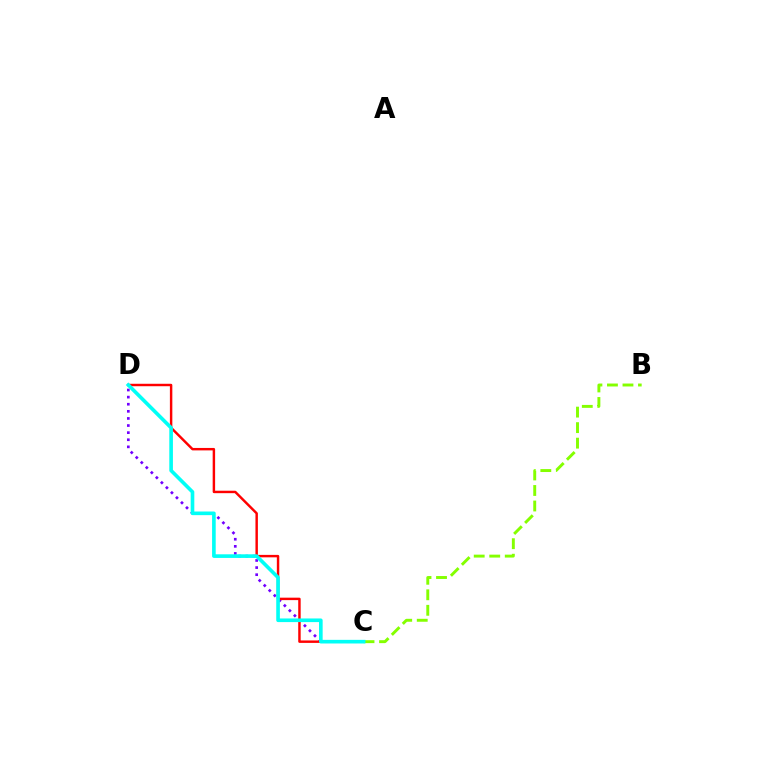{('C', 'D'): [{'color': '#7200ff', 'line_style': 'dotted', 'thickness': 1.93}, {'color': '#ff0000', 'line_style': 'solid', 'thickness': 1.76}, {'color': '#00fff6', 'line_style': 'solid', 'thickness': 2.61}], ('B', 'C'): [{'color': '#84ff00', 'line_style': 'dashed', 'thickness': 2.11}]}